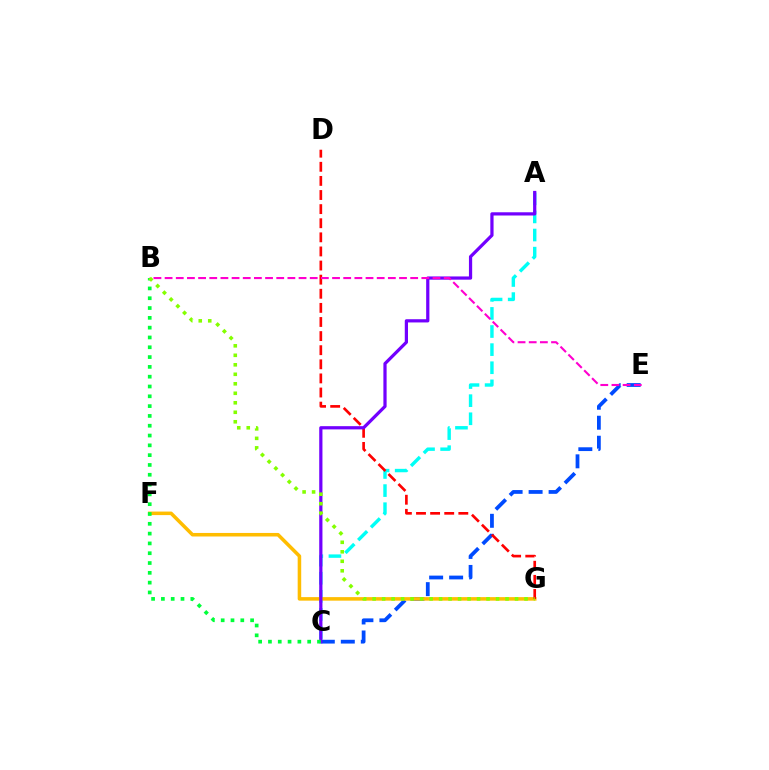{('C', 'E'): [{'color': '#004bff', 'line_style': 'dashed', 'thickness': 2.72}], ('A', 'C'): [{'color': '#00fff6', 'line_style': 'dashed', 'thickness': 2.46}, {'color': '#7200ff', 'line_style': 'solid', 'thickness': 2.32}], ('F', 'G'): [{'color': '#ffbd00', 'line_style': 'solid', 'thickness': 2.54}], ('D', 'G'): [{'color': '#ff0000', 'line_style': 'dashed', 'thickness': 1.92}], ('B', 'E'): [{'color': '#ff00cf', 'line_style': 'dashed', 'thickness': 1.52}], ('B', 'C'): [{'color': '#00ff39', 'line_style': 'dotted', 'thickness': 2.66}], ('B', 'G'): [{'color': '#84ff00', 'line_style': 'dotted', 'thickness': 2.58}]}